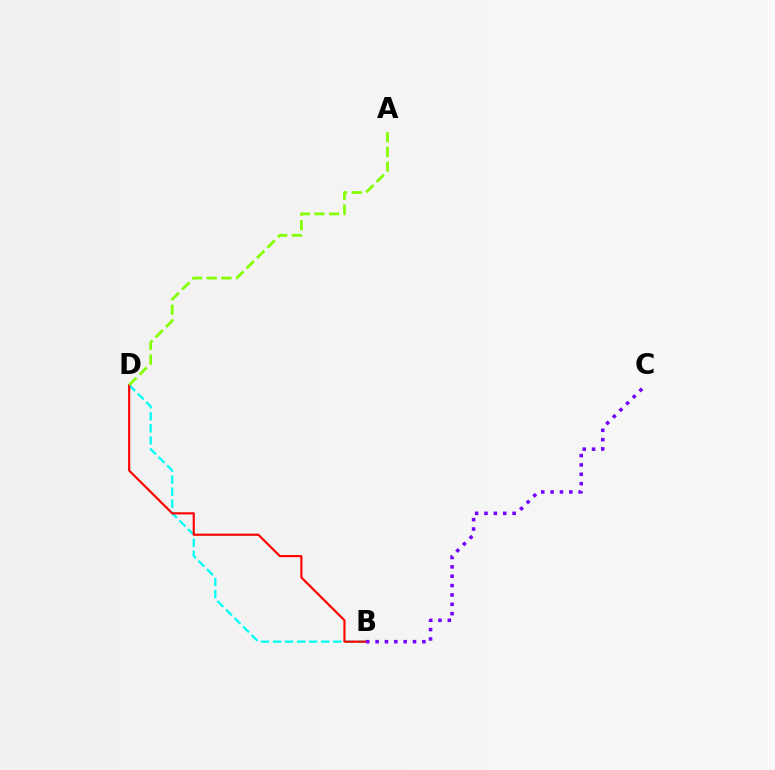{('B', 'D'): [{'color': '#00fff6', 'line_style': 'dashed', 'thickness': 1.63}, {'color': '#ff0000', 'line_style': 'solid', 'thickness': 1.54}], ('B', 'C'): [{'color': '#7200ff', 'line_style': 'dotted', 'thickness': 2.54}], ('A', 'D'): [{'color': '#84ff00', 'line_style': 'dashed', 'thickness': 1.99}]}